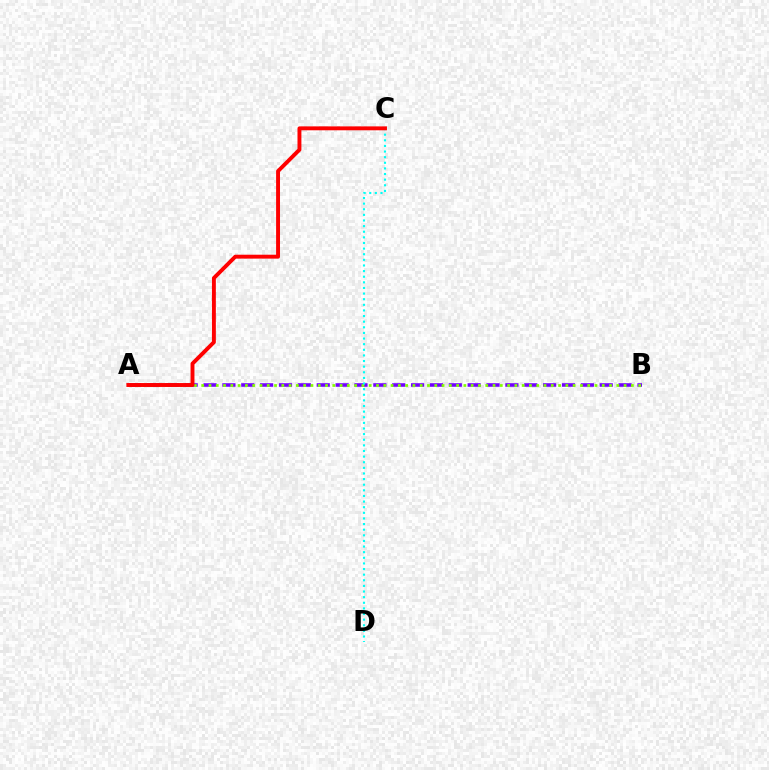{('A', 'B'): [{'color': '#7200ff', 'line_style': 'dashed', 'thickness': 2.56}, {'color': '#84ff00', 'line_style': 'dotted', 'thickness': 1.98}], ('C', 'D'): [{'color': '#00fff6', 'line_style': 'dotted', 'thickness': 1.53}], ('A', 'C'): [{'color': '#ff0000', 'line_style': 'solid', 'thickness': 2.81}]}